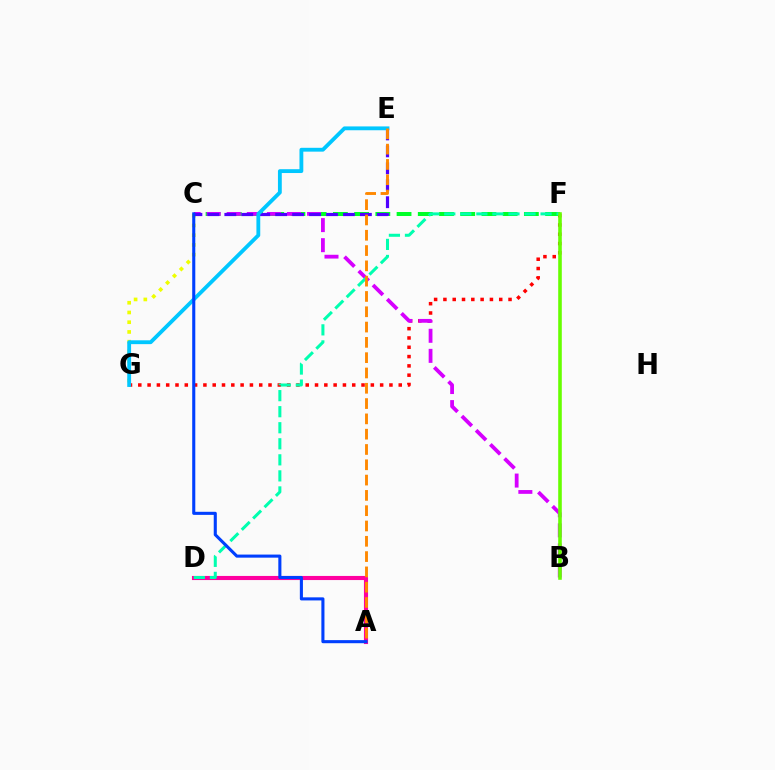{('C', 'G'): [{'color': '#eeff00', 'line_style': 'dotted', 'thickness': 2.64}], ('C', 'F'): [{'color': '#00ff27', 'line_style': 'dashed', 'thickness': 2.88}], ('F', 'G'): [{'color': '#ff0000', 'line_style': 'dotted', 'thickness': 2.53}], ('B', 'C'): [{'color': '#d600ff', 'line_style': 'dashed', 'thickness': 2.73}], ('A', 'D'): [{'color': '#ff00a0', 'line_style': 'solid', 'thickness': 2.96}], ('C', 'E'): [{'color': '#4f00ff', 'line_style': 'dashed', 'thickness': 2.3}], ('D', 'F'): [{'color': '#00ffaf', 'line_style': 'dashed', 'thickness': 2.18}], ('B', 'F'): [{'color': '#66ff00', 'line_style': 'solid', 'thickness': 2.58}], ('E', 'G'): [{'color': '#00c7ff', 'line_style': 'solid', 'thickness': 2.76}], ('A', 'E'): [{'color': '#ff8800', 'line_style': 'dashed', 'thickness': 2.08}], ('A', 'C'): [{'color': '#003fff', 'line_style': 'solid', 'thickness': 2.22}]}